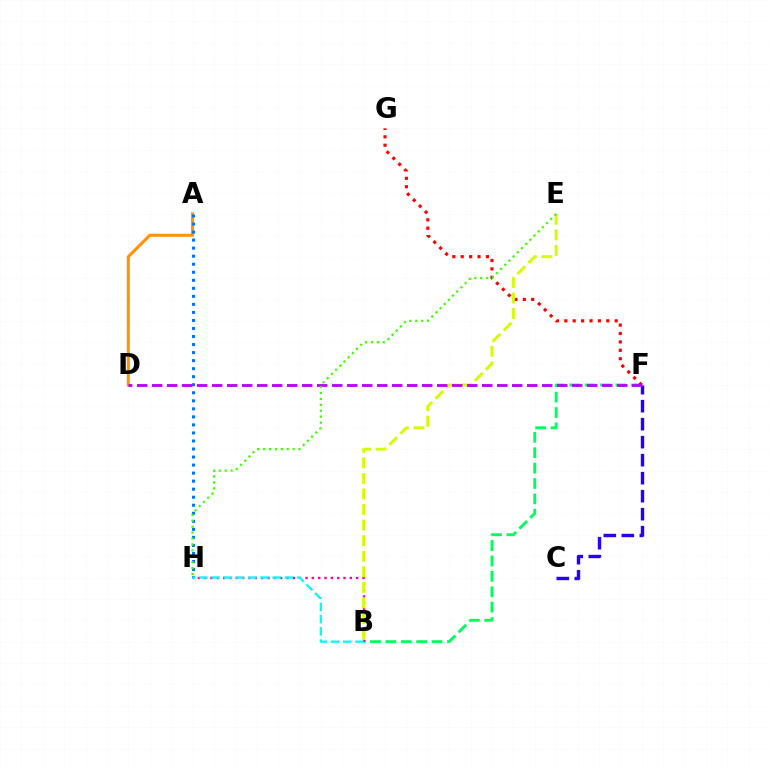{('B', 'F'): [{'color': '#00ff5c', 'line_style': 'dashed', 'thickness': 2.09}], ('C', 'F'): [{'color': '#2500ff', 'line_style': 'dashed', 'thickness': 2.45}], ('B', 'H'): [{'color': '#ff00ac', 'line_style': 'dotted', 'thickness': 1.72}, {'color': '#00fff6', 'line_style': 'dashed', 'thickness': 1.66}], ('A', 'D'): [{'color': '#ff9400', 'line_style': 'solid', 'thickness': 2.2}], ('F', 'G'): [{'color': '#ff0000', 'line_style': 'dotted', 'thickness': 2.28}], ('A', 'H'): [{'color': '#0074ff', 'line_style': 'dotted', 'thickness': 2.18}], ('B', 'E'): [{'color': '#d1ff00', 'line_style': 'dashed', 'thickness': 2.11}], ('D', 'F'): [{'color': '#b900ff', 'line_style': 'dashed', 'thickness': 2.04}], ('E', 'H'): [{'color': '#3dff00', 'line_style': 'dotted', 'thickness': 1.6}]}